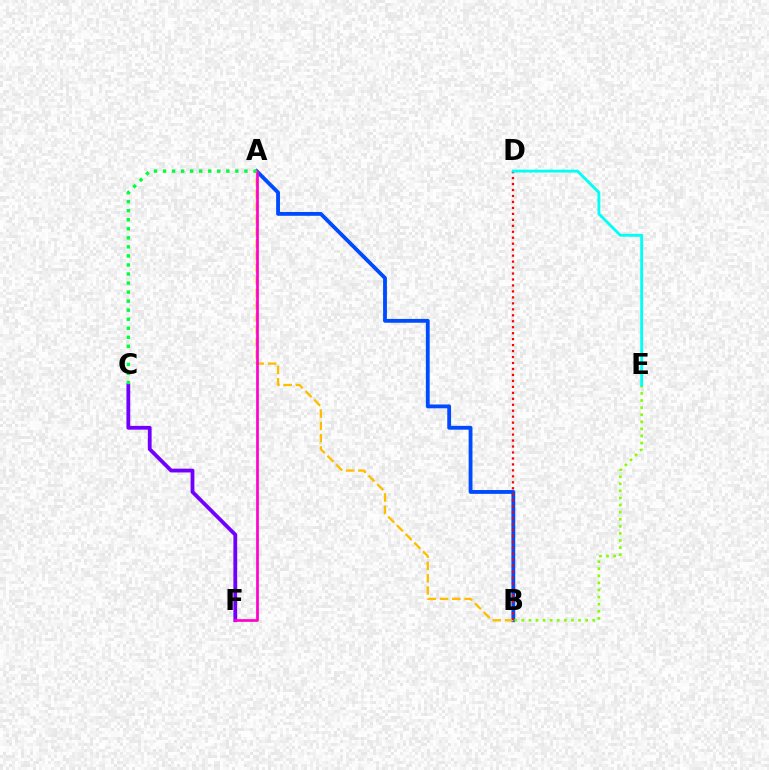{('C', 'F'): [{'color': '#7200ff', 'line_style': 'solid', 'thickness': 2.72}], ('A', 'B'): [{'color': '#004bff', 'line_style': 'solid', 'thickness': 2.76}, {'color': '#ffbd00', 'line_style': 'dashed', 'thickness': 1.67}], ('B', 'E'): [{'color': '#84ff00', 'line_style': 'dotted', 'thickness': 1.93}], ('B', 'D'): [{'color': '#ff0000', 'line_style': 'dotted', 'thickness': 1.62}], ('D', 'E'): [{'color': '#00fff6', 'line_style': 'solid', 'thickness': 2.06}], ('A', 'F'): [{'color': '#ff00cf', 'line_style': 'solid', 'thickness': 1.95}], ('A', 'C'): [{'color': '#00ff39', 'line_style': 'dotted', 'thickness': 2.46}]}